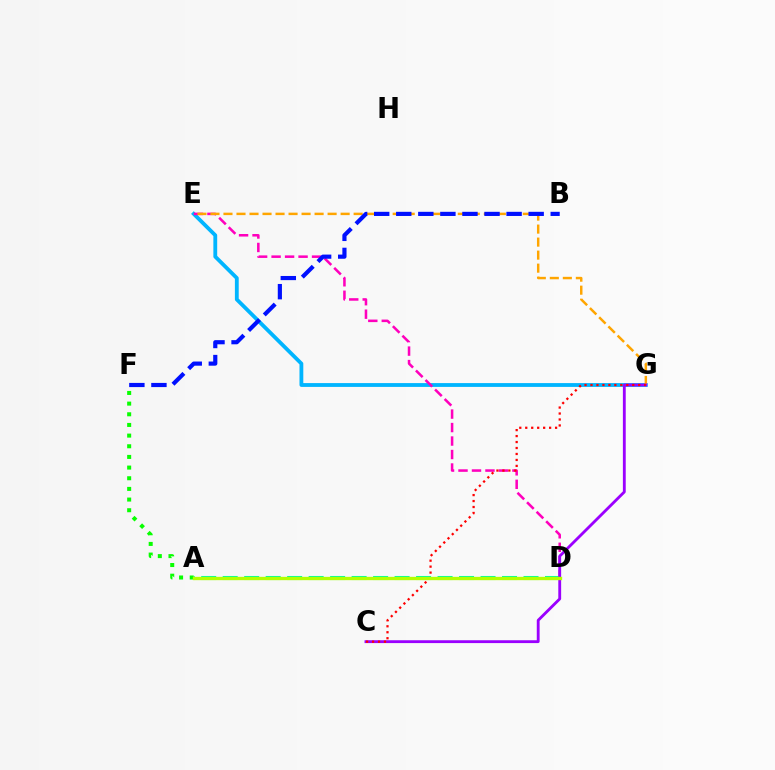{('E', 'G'): [{'color': '#00b5ff', 'line_style': 'solid', 'thickness': 2.75}, {'color': '#ffa500', 'line_style': 'dashed', 'thickness': 1.77}], ('D', 'E'): [{'color': '#ff00bd', 'line_style': 'dashed', 'thickness': 1.83}], ('A', 'D'): [{'color': '#00ff9d', 'line_style': 'dashed', 'thickness': 2.92}, {'color': '#b3ff00', 'line_style': 'solid', 'thickness': 2.39}], ('A', 'F'): [{'color': '#08ff00', 'line_style': 'dotted', 'thickness': 2.9}], ('C', 'G'): [{'color': '#9b00ff', 'line_style': 'solid', 'thickness': 2.04}, {'color': '#ff0000', 'line_style': 'dotted', 'thickness': 1.62}], ('B', 'F'): [{'color': '#0010ff', 'line_style': 'dashed', 'thickness': 3.0}]}